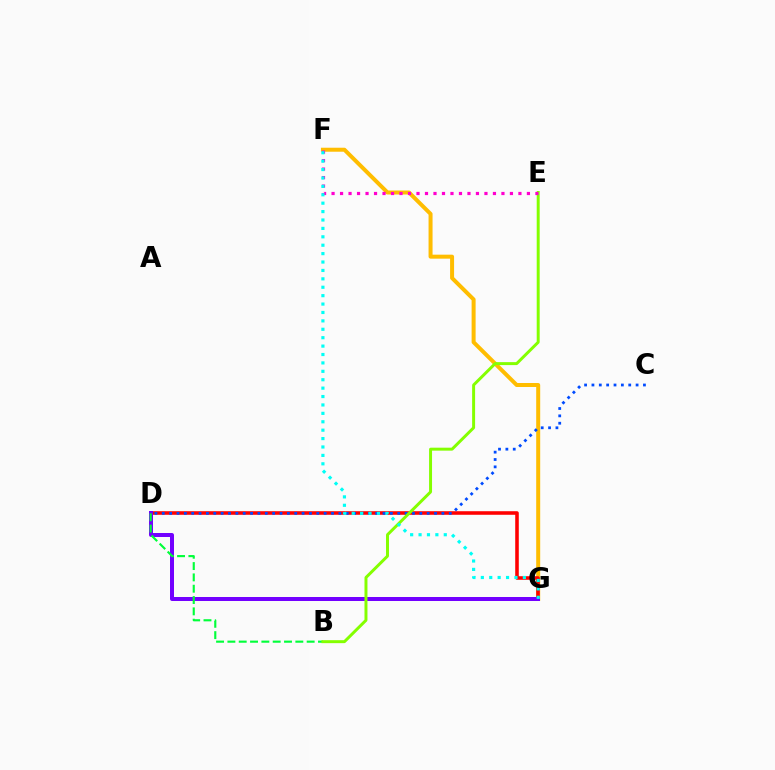{('F', 'G'): [{'color': '#ffbd00', 'line_style': 'solid', 'thickness': 2.88}, {'color': '#00fff6', 'line_style': 'dotted', 'thickness': 2.28}], ('D', 'G'): [{'color': '#ff0000', 'line_style': 'solid', 'thickness': 2.57}, {'color': '#7200ff', 'line_style': 'solid', 'thickness': 2.87}], ('B', 'D'): [{'color': '#00ff39', 'line_style': 'dashed', 'thickness': 1.54}], ('C', 'D'): [{'color': '#004bff', 'line_style': 'dotted', 'thickness': 2.0}], ('B', 'E'): [{'color': '#84ff00', 'line_style': 'solid', 'thickness': 2.14}], ('E', 'F'): [{'color': '#ff00cf', 'line_style': 'dotted', 'thickness': 2.31}]}